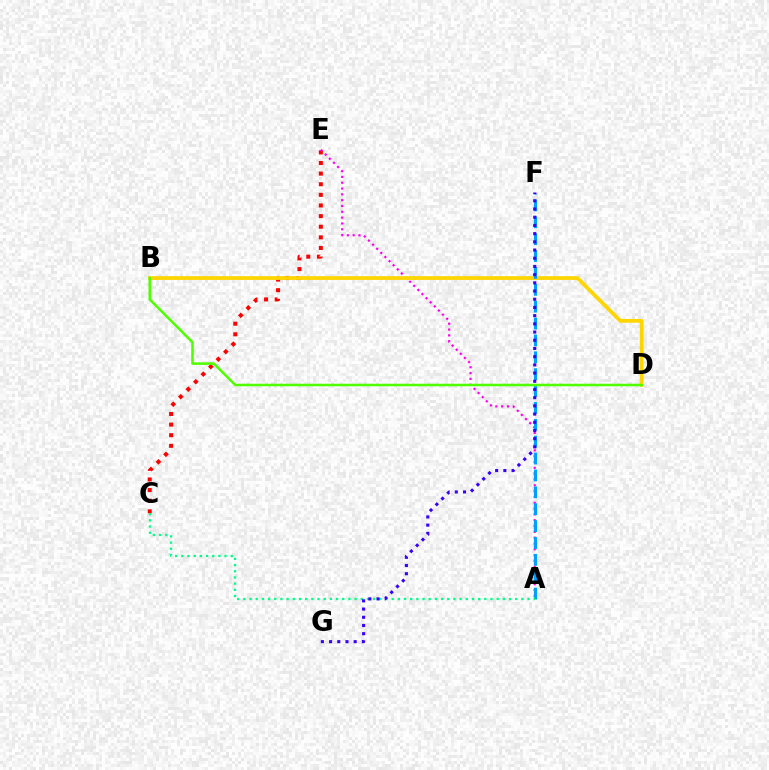{('C', 'E'): [{'color': '#ff0000', 'line_style': 'dotted', 'thickness': 2.89}], ('A', 'E'): [{'color': '#ff00ed', 'line_style': 'dotted', 'thickness': 1.58}], ('B', 'D'): [{'color': '#ffd500', 'line_style': 'solid', 'thickness': 2.7}, {'color': '#4fff00', 'line_style': 'solid', 'thickness': 1.82}], ('A', 'F'): [{'color': '#009eff', 'line_style': 'dashed', 'thickness': 2.29}], ('A', 'C'): [{'color': '#00ff86', 'line_style': 'dotted', 'thickness': 1.68}], ('F', 'G'): [{'color': '#3700ff', 'line_style': 'dotted', 'thickness': 2.23}]}